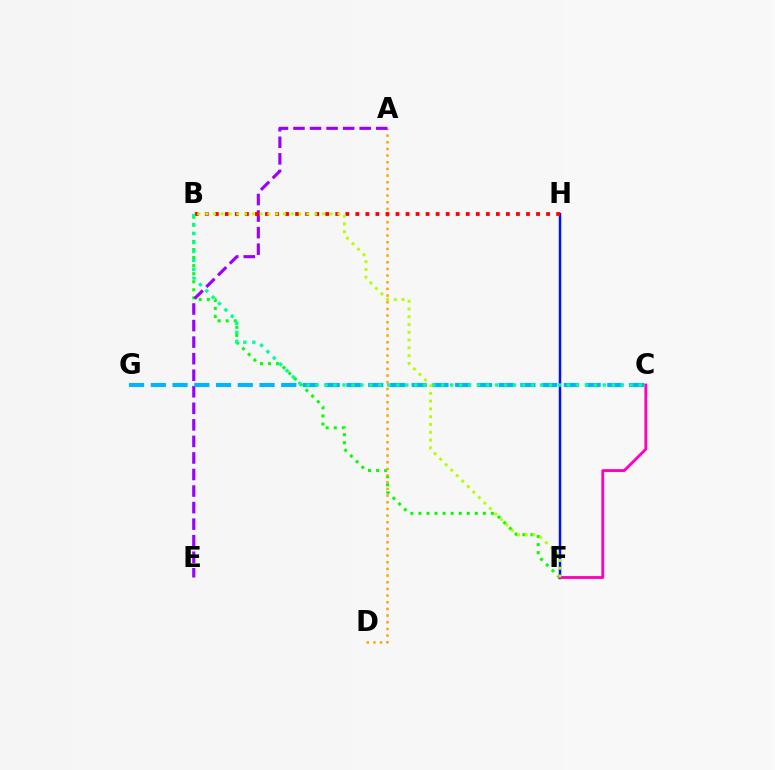{('B', 'F'): [{'color': '#08ff00', 'line_style': 'dotted', 'thickness': 2.19}, {'color': '#b3ff00', 'line_style': 'dotted', 'thickness': 2.11}], ('A', 'D'): [{'color': '#ffa500', 'line_style': 'dotted', 'thickness': 1.81}], ('A', 'E'): [{'color': '#9b00ff', 'line_style': 'dashed', 'thickness': 2.25}], ('F', 'H'): [{'color': '#0010ff', 'line_style': 'solid', 'thickness': 1.78}], ('B', 'H'): [{'color': '#ff0000', 'line_style': 'dotted', 'thickness': 2.73}], ('C', 'G'): [{'color': '#00b5ff', 'line_style': 'dashed', 'thickness': 2.95}], ('C', 'F'): [{'color': '#ff00bd', 'line_style': 'solid', 'thickness': 2.05}], ('B', 'C'): [{'color': '#00ff9d', 'line_style': 'dotted', 'thickness': 2.44}]}